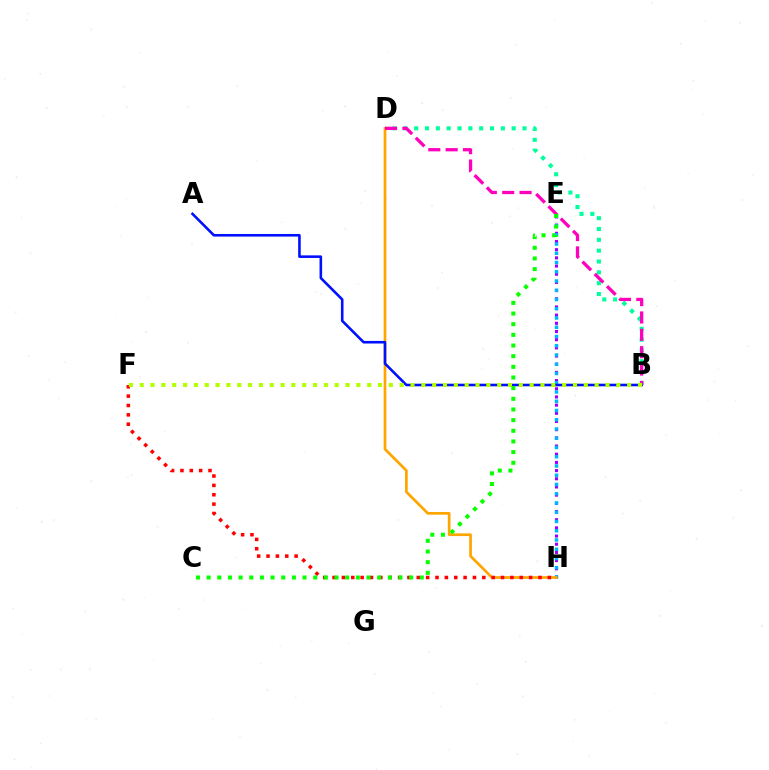{('B', 'D'): [{'color': '#00ff9d', 'line_style': 'dotted', 'thickness': 2.94}, {'color': '#ff00bd', 'line_style': 'dashed', 'thickness': 2.36}], ('E', 'H'): [{'color': '#9b00ff', 'line_style': 'dotted', 'thickness': 2.22}, {'color': '#00b5ff', 'line_style': 'dotted', 'thickness': 2.51}], ('D', 'H'): [{'color': '#ffa500', 'line_style': 'solid', 'thickness': 1.95}], ('A', 'B'): [{'color': '#0010ff', 'line_style': 'solid', 'thickness': 1.87}], ('F', 'H'): [{'color': '#ff0000', 'line_style': 'dotted', 'thickness': 2.54}], ('B', 'F'): [{'color': '#b3ff00', 'line_style': 'dotted', 'thickness': 2.94}], ('C', 'E'): [{'color': '#08ff00', 'line_style': 'dotted', 'thickness': 2.9}]}